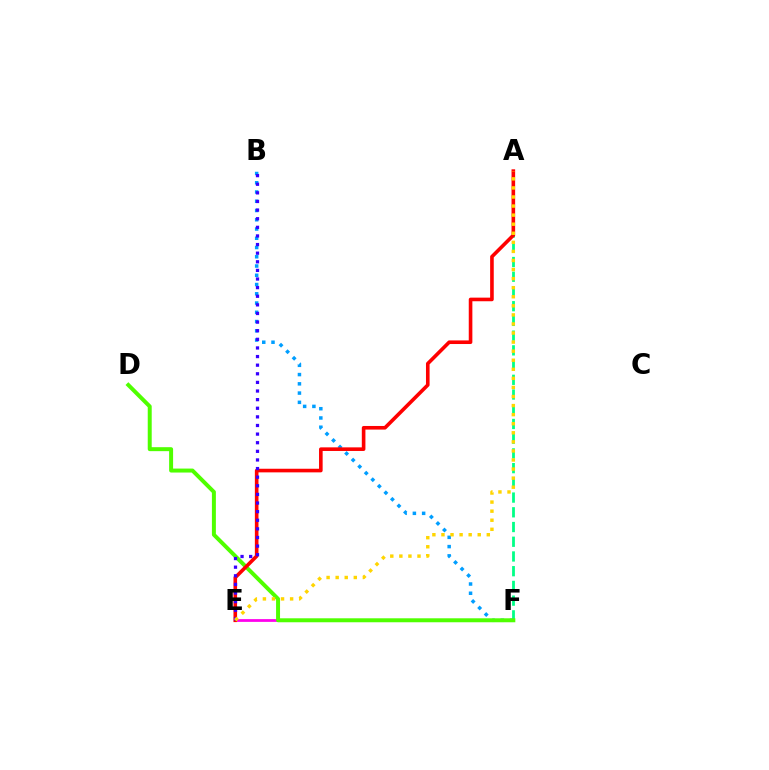{('A', 'F'): [{'color': '#00ff86', 'line_style': 'dashed', 'thickness': 2.0}], ('B', 'F'): [{'color': '#009eff', 'line_style': 'dotted', 'thickness': 2.51}], ('E', 'F'): [{'color': '#ff00ed', 'line_style': 'solid', 'thickness': 1.99}], ('D', 'F'): [{'color': '#4fff00', 'line_style': 'solid', 'thickness': 2.86}], ('A', 'E'): [{'color': '#ff0000', 'line_style': 'solid', 'thickness': 2.6}, {'color': '#ffd500', 'line_style': 'dotted', 'thickness': 2.46}], ('B', 'E'): [{'color': '#3700ff', 'line_style': 'dotted', 'thickness': 2.34}]}